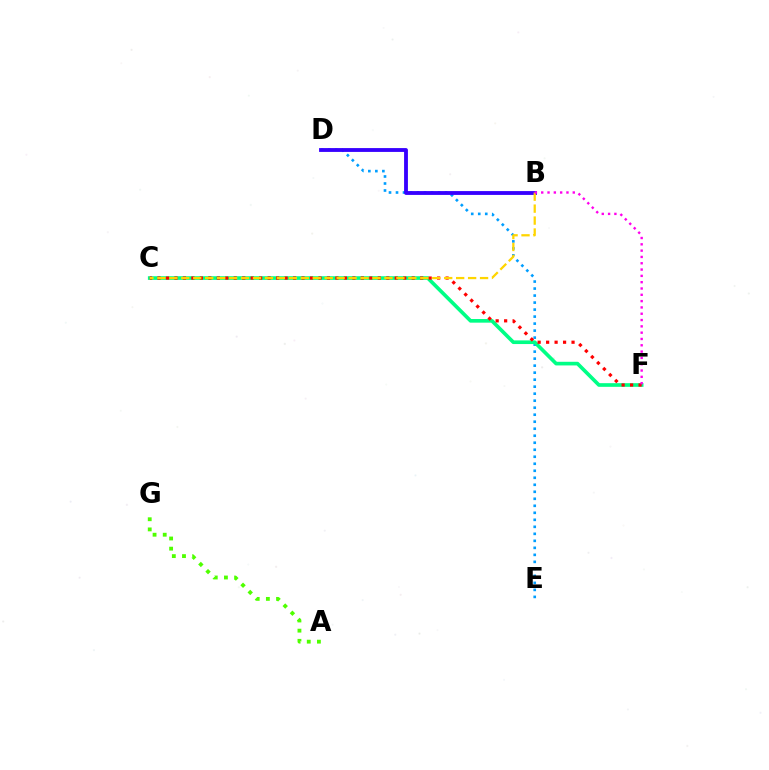{('D', 'E'): [{'color': '#009eff', 'line_style': 'dotted', 'thickness': 1.9}], ('C', 'F'): [{'color': '#00ff86', 'line_style': 'solid', 'thickness': 2.63}, {'color': '#ff0000', 'line_style': 'dotted', 'thickness': 2.3}], ('B', 'D'): [{'color': '#3700ff', 'line_style': 'solid', 'thickness': 2.76}], ('B', 'C'): [{'color': '#ffd500', 'line_style': 'dashed', 'thickness': 1.62}], ('B', 'F'): [{'color': '#ff00ed', 'line_style': 'dotted', 'thickness': 1.71}], ('A', 'G'): [{'color': '#4fff00', 'line_style': 'dotted', 'thickness': 2.76}]}